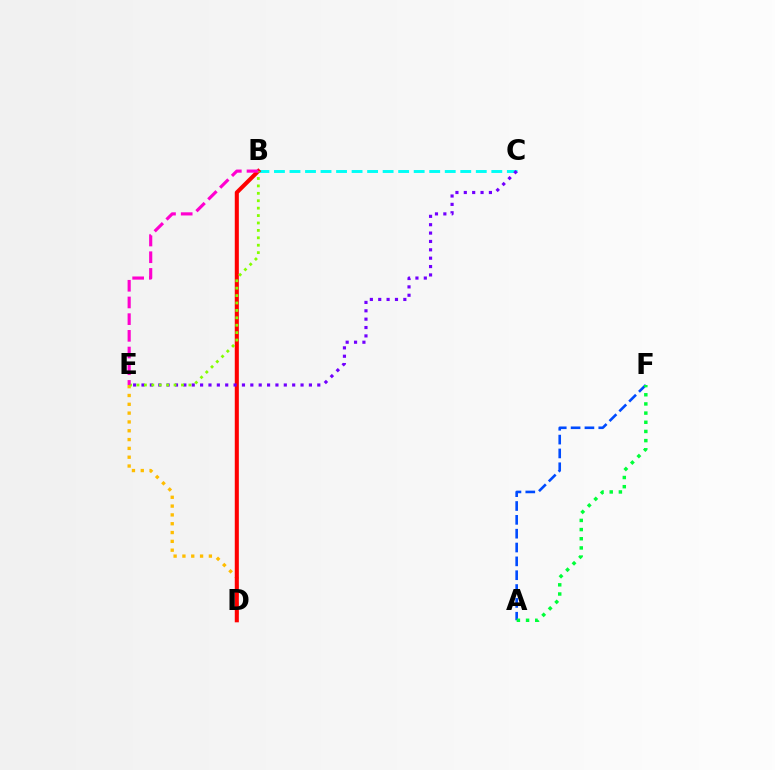{('A', 'F'): [{'color': '#004bff', 'line_style': 'dashed', 'thickness': 1.88}, {'color': '#00ff39', 'line_style': 'dotted', 'thickness': 2.49}], ('B', 'C'): [{'color': '#00fff6', 'line_style': 'dashed', 'thickness': 2.11}], ('D', 'E'): [{'color': '#ffbd00', 'line_style': 'dotted', 'thickness': 2.4}], ('B', 'D'): [{'color': '#ff0000', 'line_style': 'solid', 'thickness': 2.93}], ('C', 'E'): [{'color': '#7200ff', 'line_style': 'dotted', 'thickness': 2.27}], ('B', 'E'): [{'color': '#84ff00', 'line_style': 'dotted', 'thickness': 2.01}, {'color': '#ff00cf', 'line_style': 'dashed', 'thickness': 2.27}]}